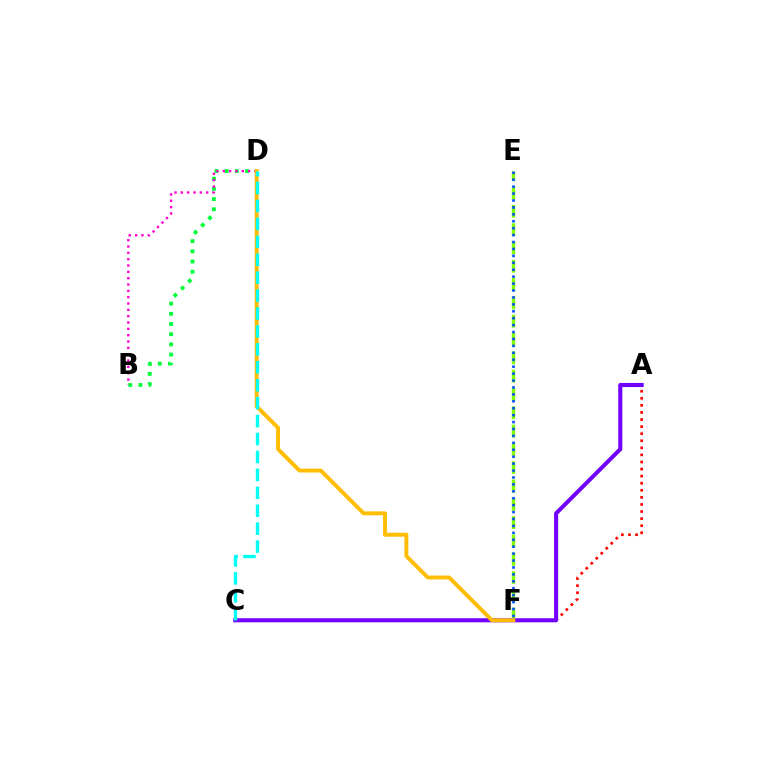{('E', 'F'): [{'color': '#84ff00', 'line_style': 'dashed', 'thickness': 2.49}, {'color': '#004bff', 'line_style': 'dotted', 'thickness': 1.88}], ('B', 'D'): [{'color': '#00ff39', 'line_style': 'dotted', 'thickness': 2.77}, {'color': '#ff00cf', 'line_style': 'dotted', 'thickness': 1.72}], ('A', 'F'): [{'color': '#ff0000', 'line_style': 'dotted', 'thickness': 1.92}], ('A', 'C'): [{'color': '#7200ff', 'line_style': 'solid', 'thickness': 2.94}], ('D', 'F'): [{'color': '#ffbd00', 'line_style': 'solid', 'thickness': 2.81}], ('C', 'D'): [{'color': '#00fff6', 'line_style': 'dashed', 'thickness': 2.44}]}